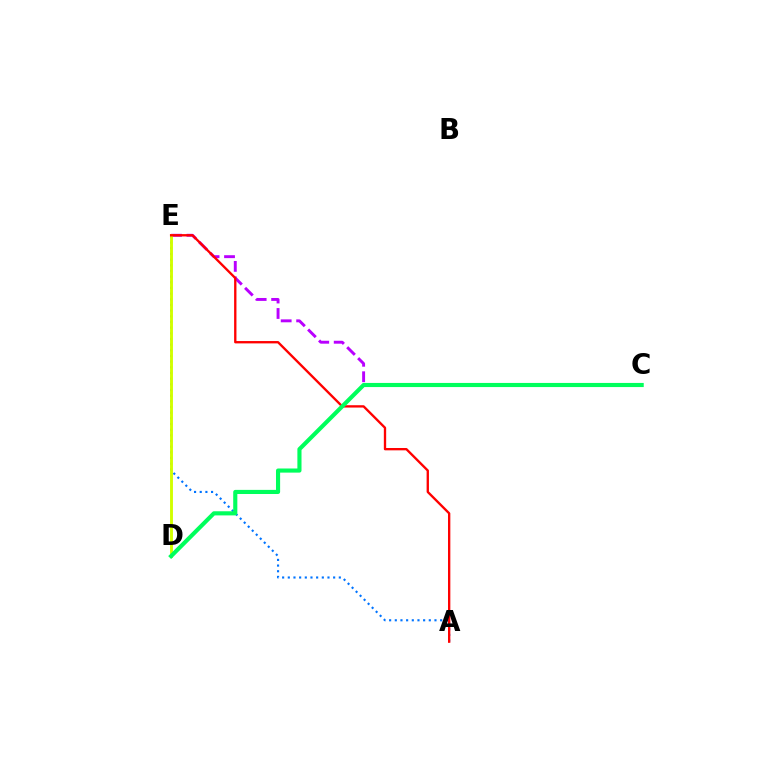{('C', 'E'): [{'color': '#b900ff', 'line_style': 'dashed', 'thickness': 2.1}], ('A', 'E'): [{'color': '#0074ff', 'line_style': 'dotted', 'thickness': 1.54}, {'color': '#ff0000', 'line_style': 'solid', 'thickness': 1.68}], ('D', 'E'): [{'color': '#d1ff00', 'line_style': 'solid', 'thickness': 2.08}], ('C', 'D'): [{'color': '#00ff5c', 'line_style': 'solid', 'thickness': 2.97}]}